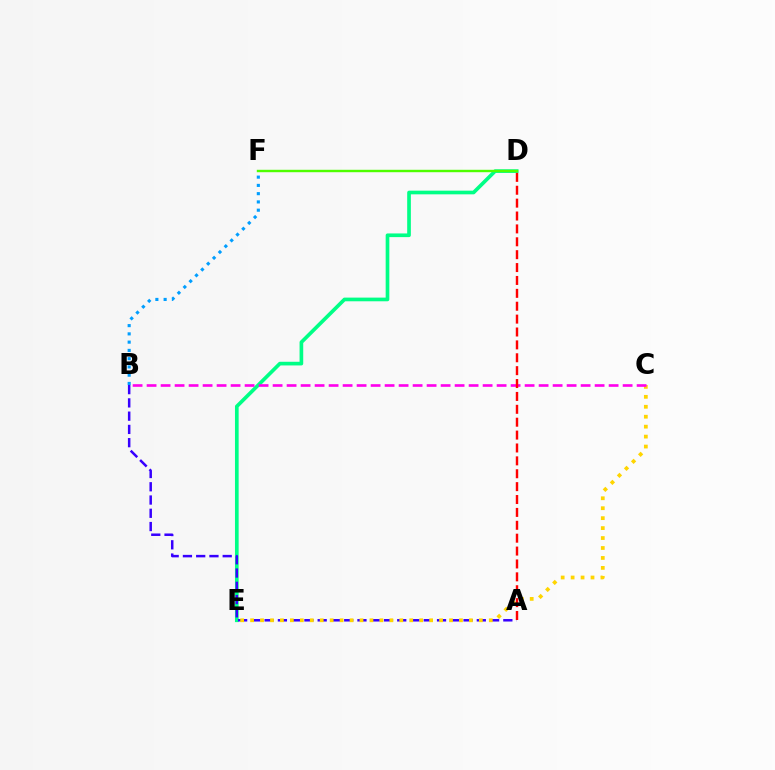{('D', 'E'): [{'color': '#00ff86', 'line_style': 'solid', 'thickness': 2.64}], ('A', 'B'): [{'color': '#3700ff', 'line_style': 'dashed', 'thickness': 1.8}], ('C', 'E'): [{'color': '#ffd500', 'line_style': 'dotted', 'thickness': 2.7}], ('B', 'F'): [{'color': '#009eff', 'line_style': 'dotted', 'thickness': 2.24}], ('D', 'F'): [{'color': '#4fff00', 'line_style': 'solid', 'thickness': 1.74}], ('B', 'C'): [{'color': '#ff00ed', 'line_style': 'dashed', 'thickness': 1.9}], ('A', 'D'): [{'color': '#ff0000', 'line_style': 'dashed', 'thickness': 1.75}]}